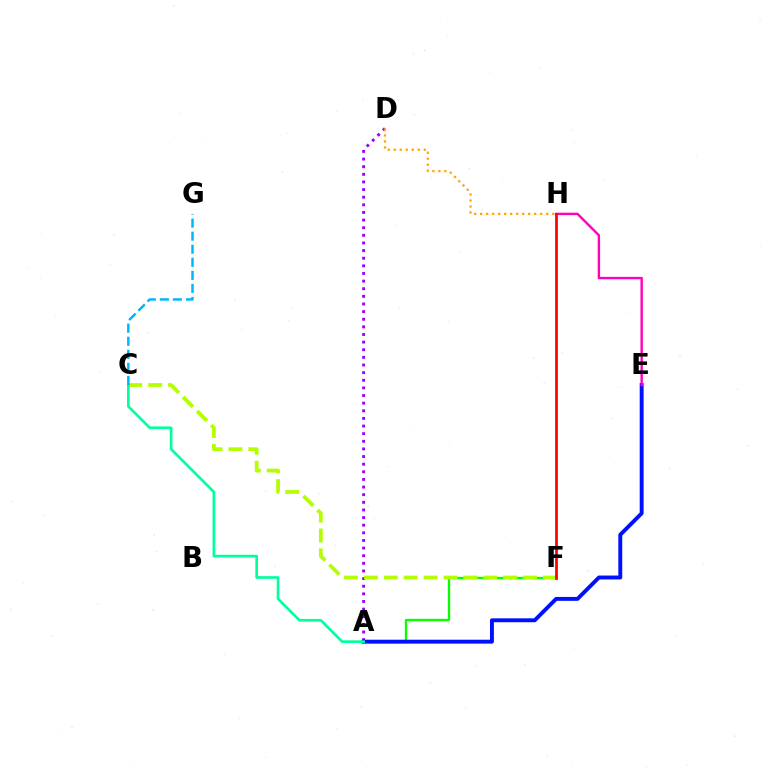{('A', 'D'): [{'color': '#9b00ff', 'line_style': 'dotted', 'thickness': 2.07}], ('A', 'F'): [{'color': '#08ff00', 'line_style': 'solid', 'thickness': 1.69}], ('A', 'E'): [{'color': '#0010ff', 'line_style': 'solid', 'thickness': 2.81}], ('C', 'F'): [{'color': '#b3ff00', 'line_style': 'dashed', 'thickness': 2.7}], ('E', 'H'): [{'color': '#ff00bd', 'line_style': 'solid', 'thickness': 1.72}], ('D', 'H'): [{'color': '#ffa500', 'line_style': 'dotted', 'thickness': 1.63}], ('A', 'C'): [{'color': '#00ff9d', 'line_style': 'solid', 'thickness': 1.93}], ('C', 'G'): [{'color': '#00b5ff', 'line_style': 'dashed', 'thickness': 1.77}], ('F', 'H'): [{'color': '#ff0000', 'line_style': 'solid', 'thickness': 1.98}]}